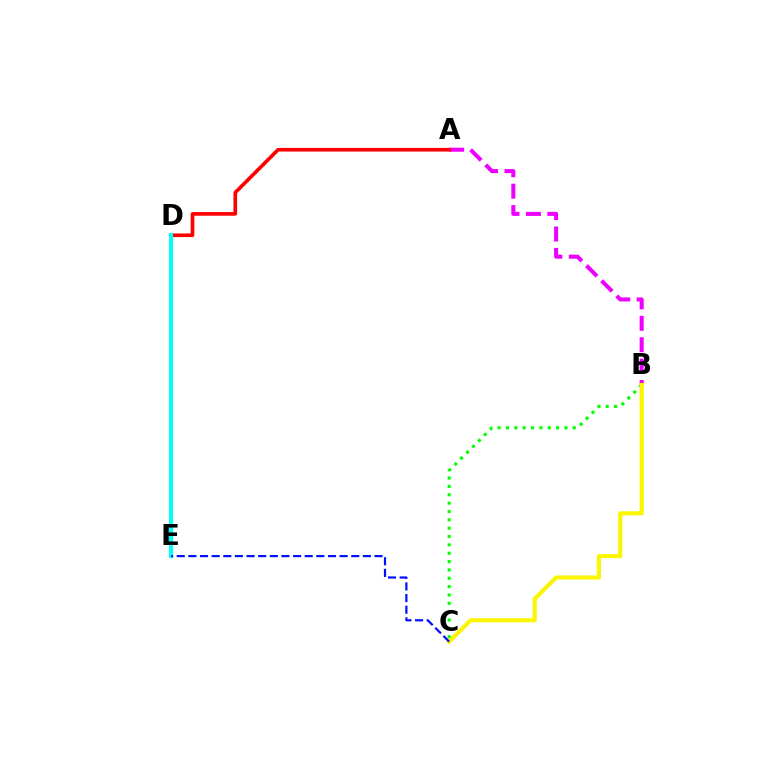{('A', 'B'): [{'color': '#ee00ff', 'line_style': 'dashed', 'thickness': 2.91}], ('A', 'D'): [{'color': '#ff0000', 'line_style': 'solid', 'thickness': 2.63}], ('B', 'C'): [{'color': '#08ff00', 'line_style': 'dotted', 'thickness': 2.27}, {'color': '#fcf500', 'line_style': 'solid', 'thickness': 2.96}], ('D', 'E'): [{'color': '#00fff6', 'line_style': 'solid', 'thickness': 2.92}], ('C', 'E'): [{'color': '#0010ff', 'line_style': 'dashed', 'thickness': 1.58}]}